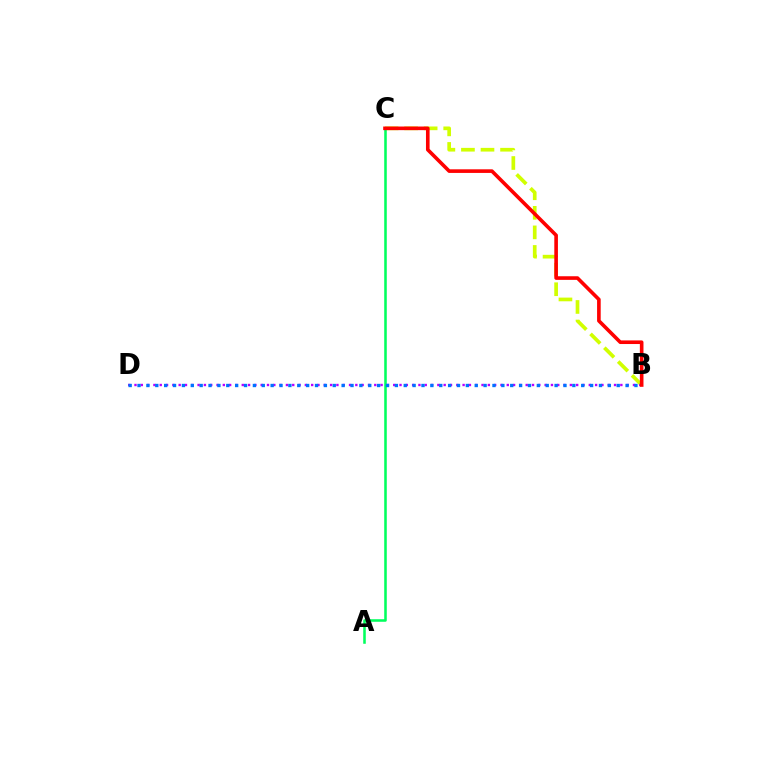{('B', 'C'): [{'color': '#d1ff00', 'line_style': 'dashed', 'thickness': 2.66}, {'color': '#ff0000', 'line_style': 'solid', 'thickness': 2.61}], ('A', 'C'): [{'color': '#00ff5c', 'line_style': 'solid', 'thickness': 1.84}], ('B', 'D'): [{'color': '#b900ff', 'line_style': 'dotted', 'thickness': 1.71}, {'color': '#0074ff', 'line_style': 'dotted', 'thickness': 2.41}]}